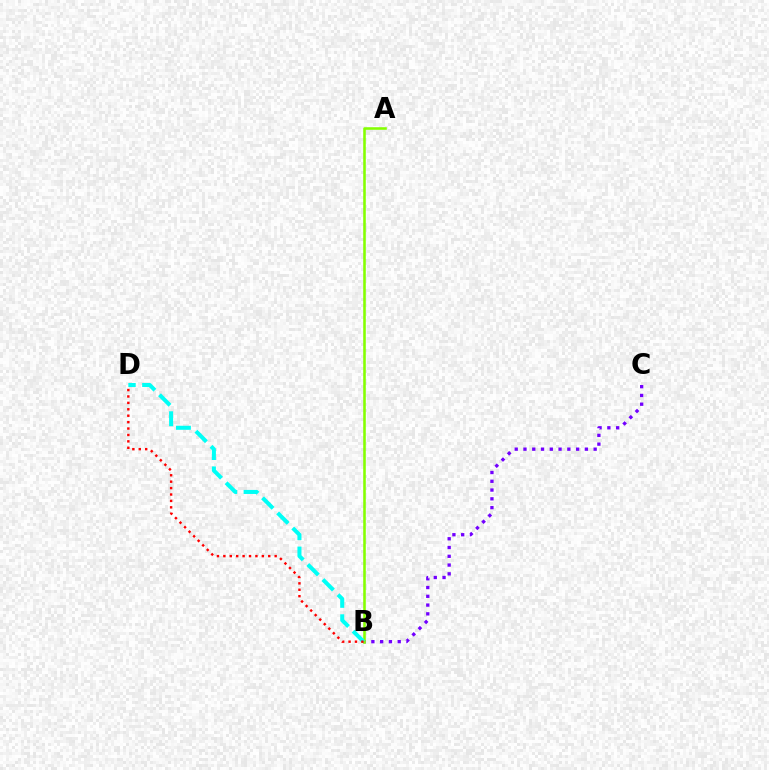{('B', 'C'): [{'color': '#7200ff', 'line_style': 'dotted', 'thickness': 2.38}], ('A', 'B'): [{'color': '#84ff00', 'line_style': 'solid', 'thickness': 1.85}], ('B', 'D'): [{'color': '#00fff6', 'line_style': 'dashed', 'thickness': 2.9}, {'color': '#ff0000', 'line_style': 'dotted', 'thickness': 1.74}]}